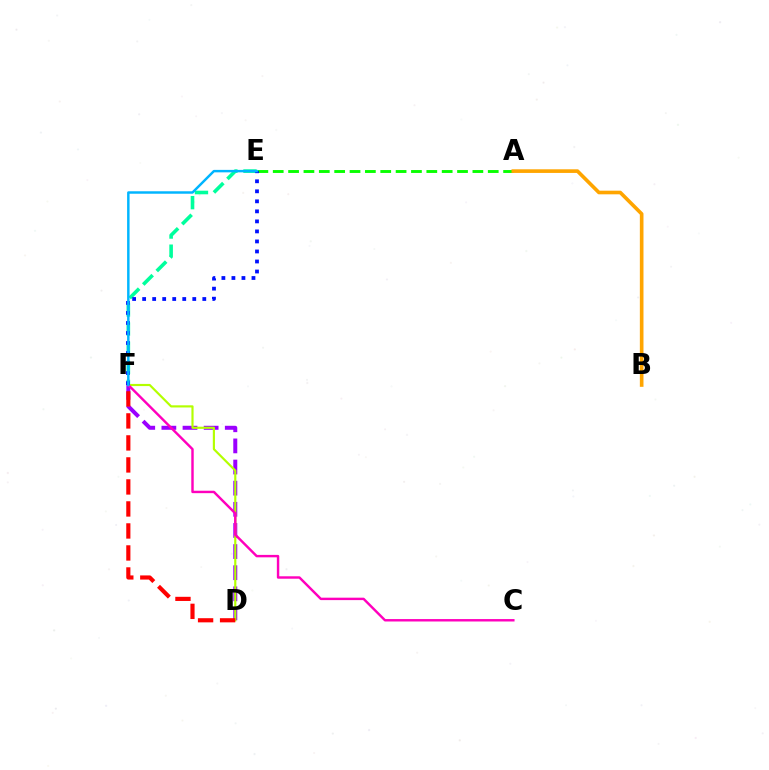{('E', 'F'): [{'color': '#00ff9d', 'line_style': 'dashed', 'thickness': 2.6}, {'color': '#0010ff', 'line_style': 'dotted', 'thickness': 2.72}, {'color': '#00b5ff', 'line_style': 'solid', 'thickness': 1.77}], ('D', 'F'): [{'color': '#9b00ff', 'line_style': 'dashed', 'thickness': 2.87}, {'color': '#b3ff00', 'line_style': 'solid', 'thickness': 1.56}, {'color': '#ff0000', 'line_style': 'dashed', 'thickness': 2.99}], ('A', 'E'): [{'color': '#08ff00', 'line_style': 'dashed', 'thickness': 2.09}], ('A', 'B'): [{'color': '#ffa500', 'line_style': 'solid', 'thickness': 2.62}], ('C', 'F'): [{'color': '#ff00bd', 'line_style': 'solid', 'thickness': 1.75}]}